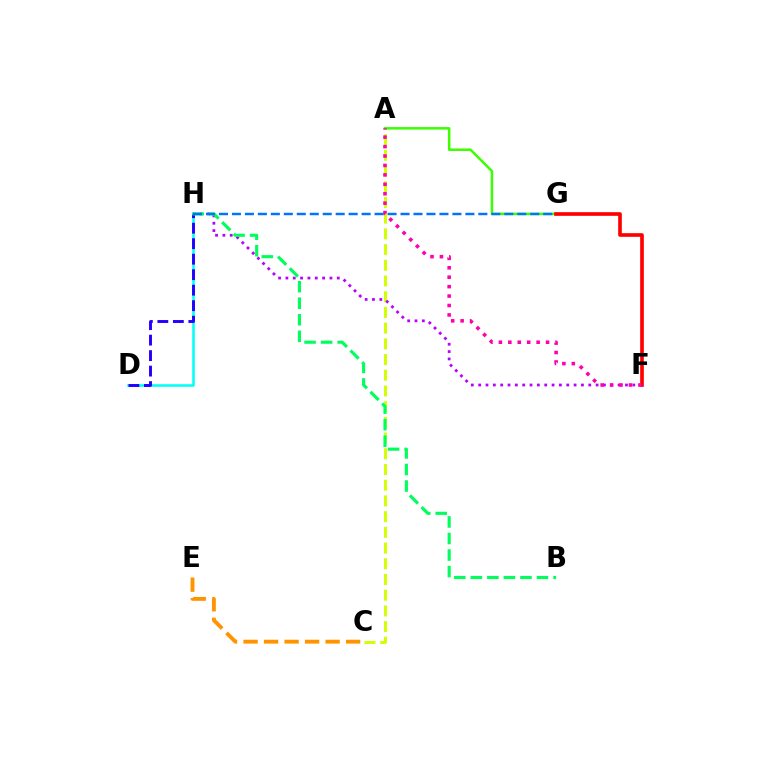{('A', 'C'): [{'color': '#d1ff00', 'line_style': 'dashed', 'thickness': 2.13}], ('F', 'H'): [{'color': '#b900ff', 'line_style': 'dotted', 'thickness': 1.99}], ('C', 'E'): [{'color': '#ff9400', 'line_style': 'dashed', 'thickness': 2.79}], ('D', 'H'): [{'color': '#00fff6', 'line_style': 'solid', 'thickness': 1.84}, {'color': '#2500ff', 'line_style': 'dashed', 'thickness': 2.1}], ('A', 'G'): [{'color': '#3dff00', 'line_style': 'solid', 'thickness': 1.81}], ('B', 'H'): [{'color': '#00ff5c', 'line_style': 'dashed', 'thickness': 2.25}], ('F', 'G'): [{'color': '#ff0000', 'line_style': 'solid', 'thickness': 2.63}], ('A', 'F'): [{'color': '#ff00ac', 'line_style': 'dotted', 'thickness': 2.56}], ('G', 'H'): [{'color': '#0074ff', 'line_style': 'dashed', 'thickness': 1.76}]}